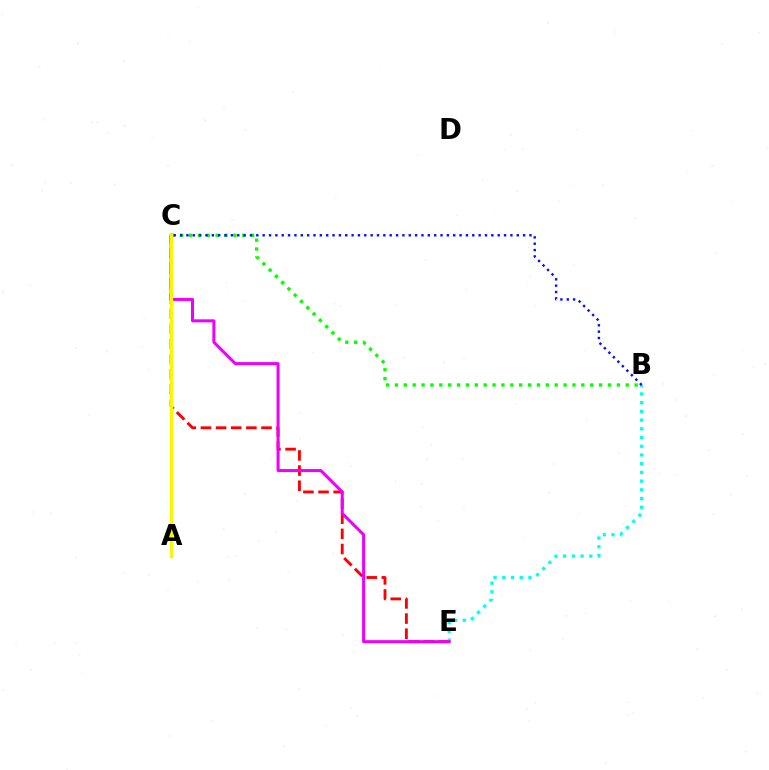{('B', 'E'): [{'color': '#00fff6', 'line_style': 'dotted', 'thickness': 2.37}], ('C', 'E'): [{'color': '#ff0000', 'line_style': 'dashed', 'thickness': 2.06}, {'color': '#ee00ff', 'line_style': 'solid', 'thickness': 2.17}], ('B', 'C'): [{'color': '#08ff00', 'line_style': 'dotted', 'thickness': 2.41}, {'color': '#0010ff', 'line_style': 'dotted', 'thickness': 1.73}], ('A', 'C'): [{'color': '#fcf500', 'line_style': 'solid', 'thickness': 2.4}]}